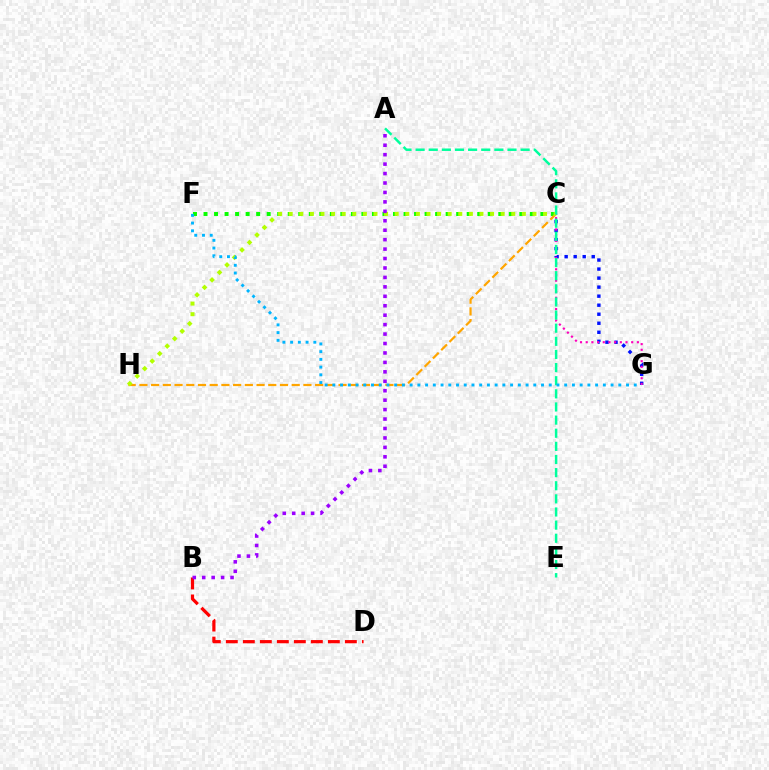{('C', 'F'): [{'color': '#08ff00', 'line_style': 'dotted', 'thickness': 2.86}], ('C', 'H'): [{'color': '#ffa500', 'line_style': 'dashed', 'thickness': 1.59}, {'color': '#b3ff00', 'line_style': 'dotted', 'thickness': 2.88}], ('C', 'G'): [{'color': '#0010ff', 'line_style': 'dotted', 'thickness': 2.45}, {'color': '#ff00bd', 'line_style': 'dotted', 'thickness': 1.54}], ('B', 'D'): [{'color': '#ff0000', 'line_style': 'dashed', 'thickness': 2.31}], ('A', 'B'): [{'color': '#9b00ff', 'line_style': 'dotted', 'thickness': 2.57}], ('A', 'E'): [{'color': '#00ff9d', 'line_style': 'dashed', 'thickness': 1.78}], ('F', 'G'): [{'color': '#00b5ff', 'line_style': 'dotted', 'thickness': 2.1}]}